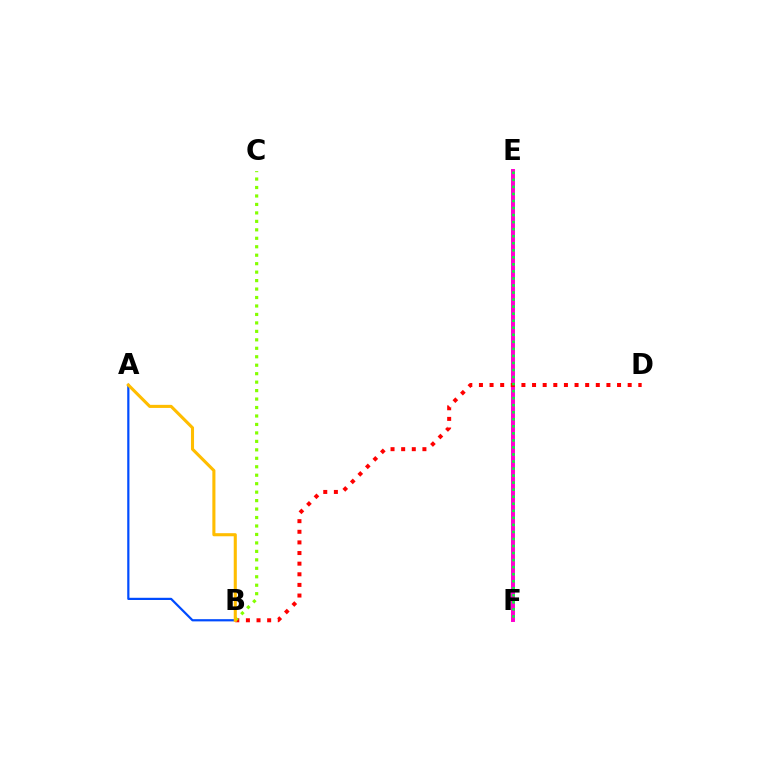{('A', 'B'): [{'color': '#004bff', 'line_style': 'solid', 'thickness': 1.59}, {'color': '#ffbd00', 'line_style': 'solid', 'thickness': 2.22}], ('E', 'F'): [{'color': '#7200ff', 'line_style': 'solid', 'thickness': 1.68}, {'color': '#00fff6', 'line_style': 'dotted', 'thickness': 1.61}, {'color': '#ff00cf', 'line_style': 'solid', 'thickness': 2.84}, {'color': '#00ff39', 'line_style': 'dotted', 'thickness': 1.91}], ('B', 'D'): [{'color': '#ff0000', 'line_style': 'dotted', 'thickness': 2.89}], ('B', 'C'): [{'color': '#84ff00', 'line_style': 'dotted', 'thickness': 2.3}]}